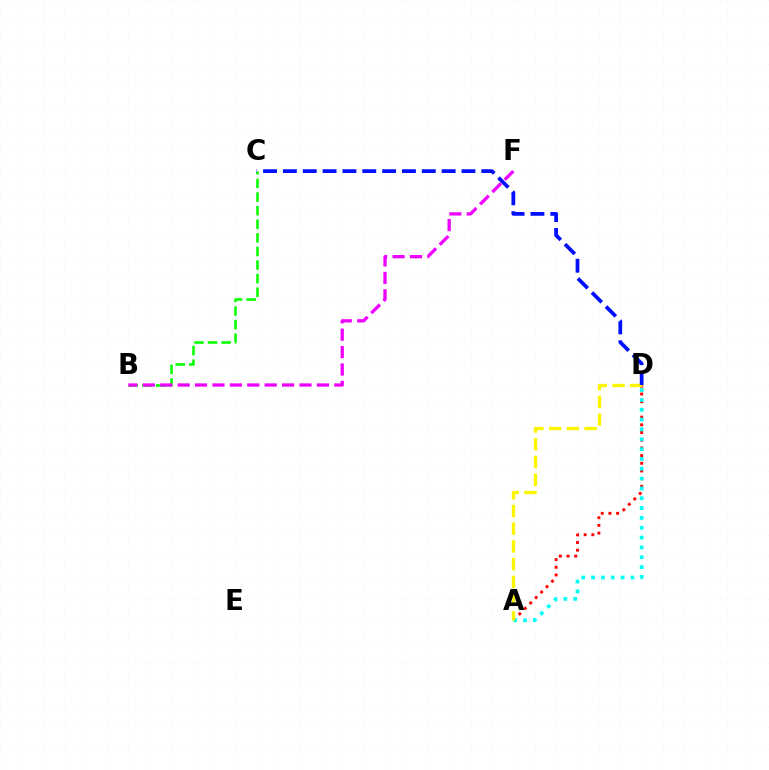{('B', 'C'): [{'color': '#08ff00', 'line_style': 'dashed', 'thickness': 1.85}], ('A', 'D'): [{'color': '#ff0000', 'line_style': 'dotted', 'thickness': 2.09}, {'color': '#00fff6', 'line_style': 'dotted', 'thickness': 2.67}, {'color': '#fcf500', 'line_style': 'dashed', 'thickness': 2.41}], ('B', 'F'): [{'color': '#ee00ff', 'line_style': 'dashed', 'thickness': 2.36}], ('C', 'D'): [{'color': '#0010ff', 'line_style': 'dashed', 'thickness': 2.7}]}